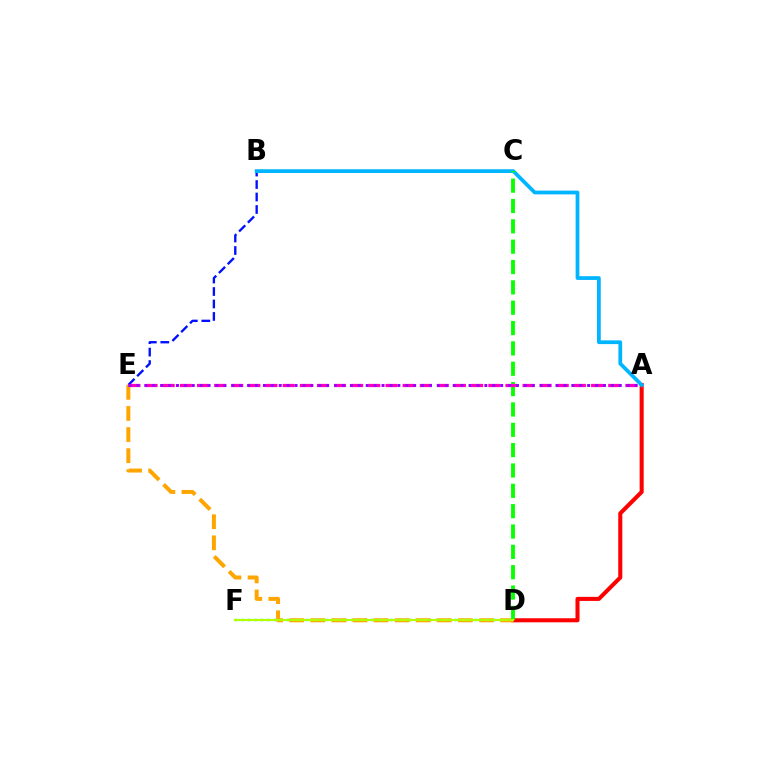{('B', 'E'): [{'color': '#0010ff', 'line_style': 'dashed', 'thickness': 1.69}], ('A', 'D'): [{'color': '#ff0000', 'line_style': 'solid', 'thickness': 2.92}], ('D', 'F'): [{'color': '#00ff9d', 'line_style': 'dotted', 'thickness': 1.76}, {'color': '#b3ff00', 'line_style': 'solid', 'thickness': 1.54}], ('D', 'E'): [{'color': '#ffa500', 'line_style': 'dashed', 'thickness': 2.87}], ('A', 'B'): [{'color': '#00b5ff', 'line_style': 'solid', 'thickness': 2.7}], ('C', 'D'): [{'color': '#08ff00', 'line_style': 'dashed', 'thickness': 2.76}], ('A', 'E'): [{'color': '#ff00bd', 'line_style': 'dashed', 'thickness': 2.33}, {'color': '#9b00ff', 'line_style': 'dotted', 'thickness': 2.15}]}